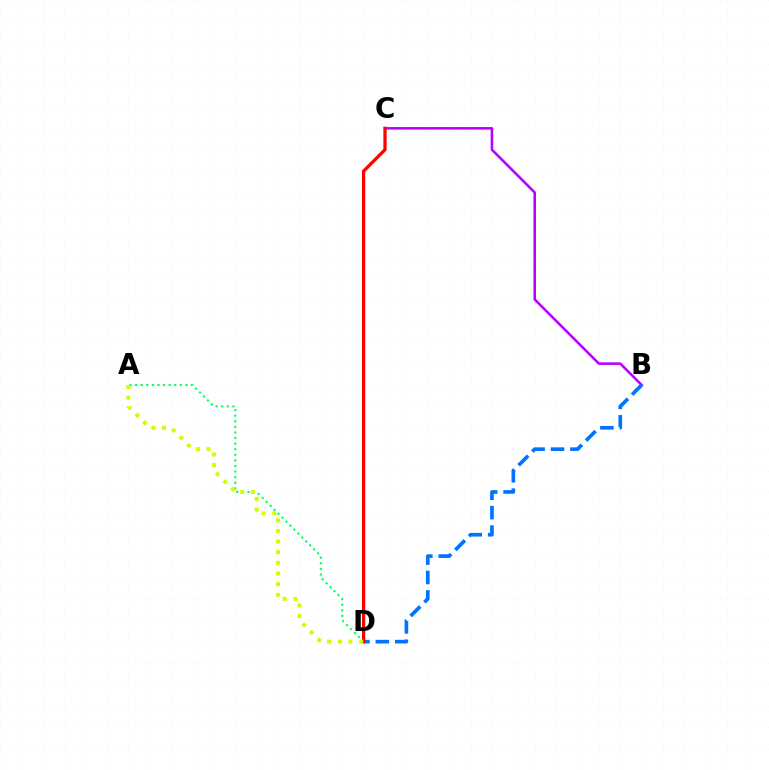{('A', 'D'): [{'color': '#00ff5c', 'line_style': 'dotted', 'thickness': 1.52}, {'color': '#d1ff00', 'line_style': 'dotted', 'thickness': 2.9}], ('B', 'C'): [{'color': '#b900ff', 'line_style': 'solid', 'thickness': 1.84}], ('B', 'D'): [{'color': '#0074ff', 'line_style': 'dashed', 'thickness': 2.64}], ('C', 'D'): [{'color': '#ff0000', 'line_style': 'solid', 'thickness': 2.33}]}